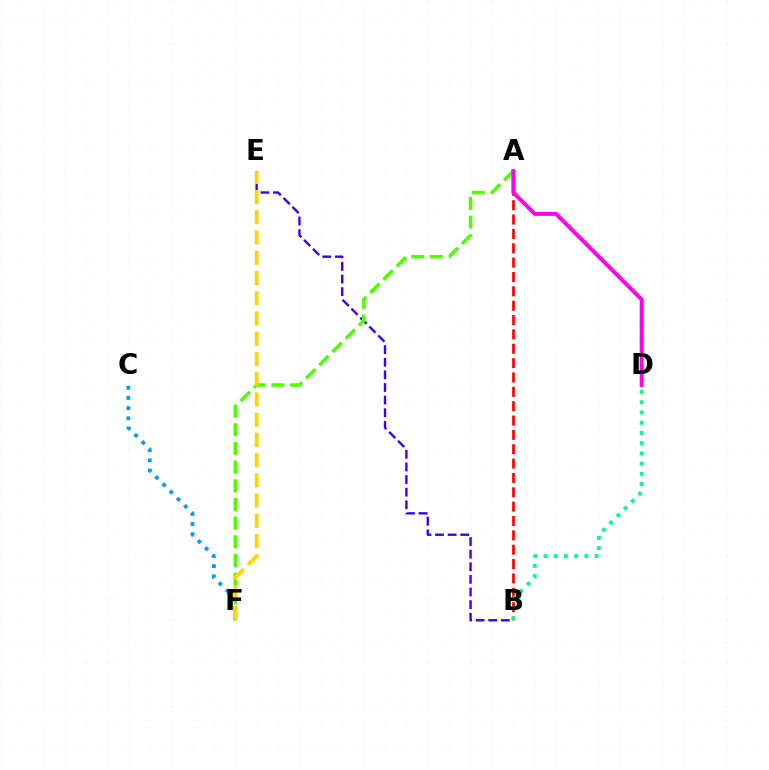{('B', 'E'): [{'color': '#3700ff', 'line_style': 'dashed', 'thickness': 1.71}], ('A', 'B'): [{'color': '#ff0000', 'line_style': 'dashed', 'thickness': 1.95}], ('C', 'F'): [{'color': '#009eff', 'line_style': 'dotted', 'thickness': 2.77}], ('A', 'F'): [{'color': '#4fff00', 'line_style': 'dashed', 'thickness': 2.54}], ('B', 'D'): [{'color': '#00ff86', 'line_style': 'dotted', 'thickness': 2.78}], ('E', 'F'): [{'color': '#ffd500', 'line_style': 'dashed', 'thickness': 2.75}], ('A', 'D'): [{'color': '#ff00ed', 'line_style': 'solid', 'thickness': 2.84}]}